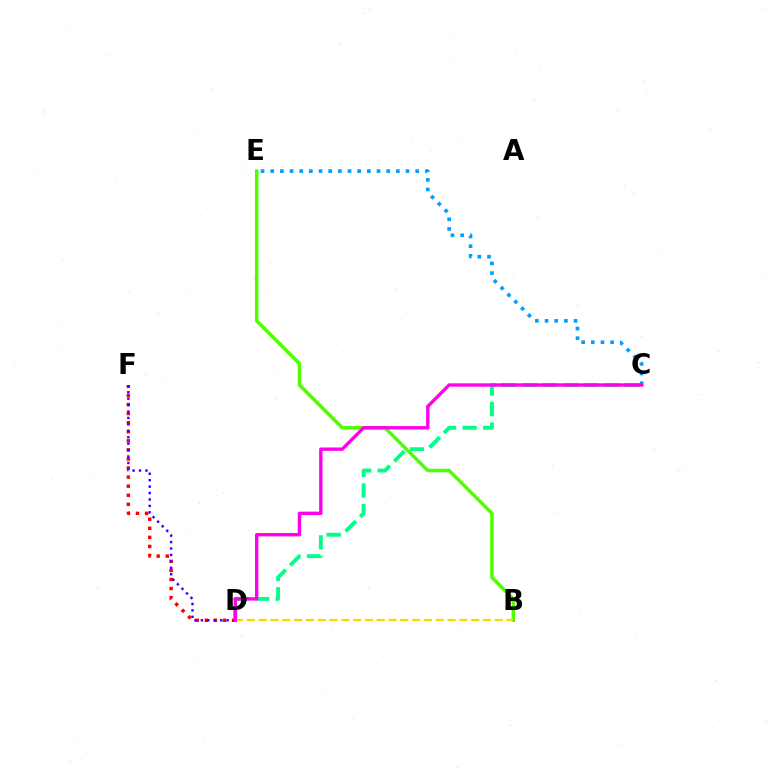{('D', 'F'): [{'color': '#ff0000', 'line_style': 'dotted', 'thickness': 2.46}, {'color': '#3700ff', 'line_style': 'dotted', 'thickness': 1.75}], ('B', 'E'): [{'color': '#4fff00', 'line_style': 'solid', 'thickness': 2.51}], ('C', 'D'): [{'color': '#00ff86', 'line_style': 'dashed', 'thickness': 2.79}, {'color': '#ff00ed', 'line_style': 'solid', 'thickness': 2.44}], ('B', 'D'): [{'color': '#ffd500', 'line_style': 'dashed', 'thickness': 1.6}], ('C', 'E'): [{'color': '#009eff', 'line_style': 'dotted', 'thickness': 2.63}]}